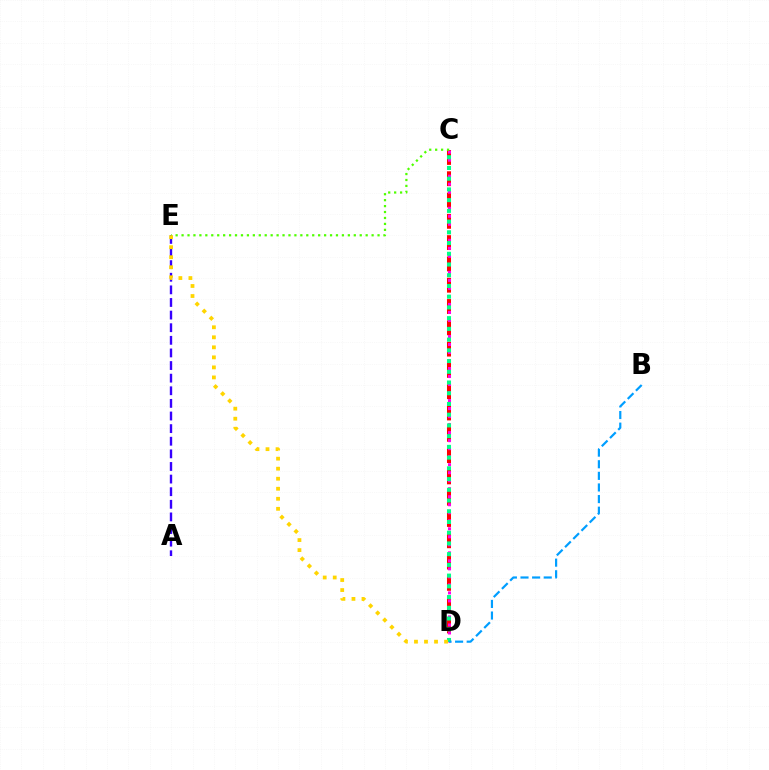{('C', 'D'): [{'color': '#ff0000', 'line_style': 'dashed', 'thickness': 2.89}, {'color': '#ff00ed', 'line_style': 'dotted', 'thickness': 2.18}, {'color': '#00ff86', 'line_style': 'dotted', 'thickness': 2.91}], ('B', 'D'): [{'color': '#009eff', 'line_style': 'dashed', 'thickness': 1.58}], ('A', 'E'): [{'color': '#3700ff', 'line_style': 'dashed', 'thickness': 1.71}], ('C', 'E'): [{'color': '#4fff00', 'line_style': 'dotted', 'thickness': 1.61}], ('D', 'E'): [{'color': '#ffd500', 'line_style': 'dotted', 'thickness': 2.73}]}